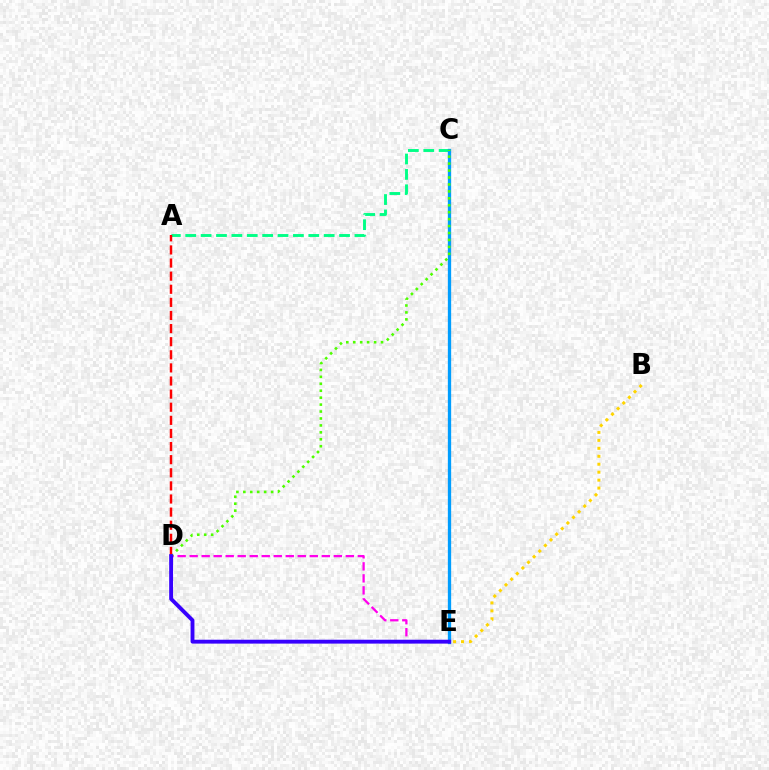{('D', 'E'): [{'color': '#ff00ed', 'line_style': 'dashed', 'thickness': 1.63}, {'color': '#3700ff', 'line_style': 'solid', 'thickness': 2.79}], ('A', 'C'): [{'color': '#00ff86', 'line_style': 'dashed', 'thickness': 2.09}], ('C', 'E'): [{'color': '#009eff', 'line_style': 'solid', 'thickness': 2.38}], ('C', 'D'): [{'color': '#4fff00', 'line_style': 'dotted', 'thickness': 1.89}], ('A', 'D'): [{'color': '#ff0000', 'line_style': 'dashed', 'thickness': 1.78}], ('B', 'E'): [{'color': '#ffd500', 'line_style': 'dotted', 'thickness': 2.16}]}